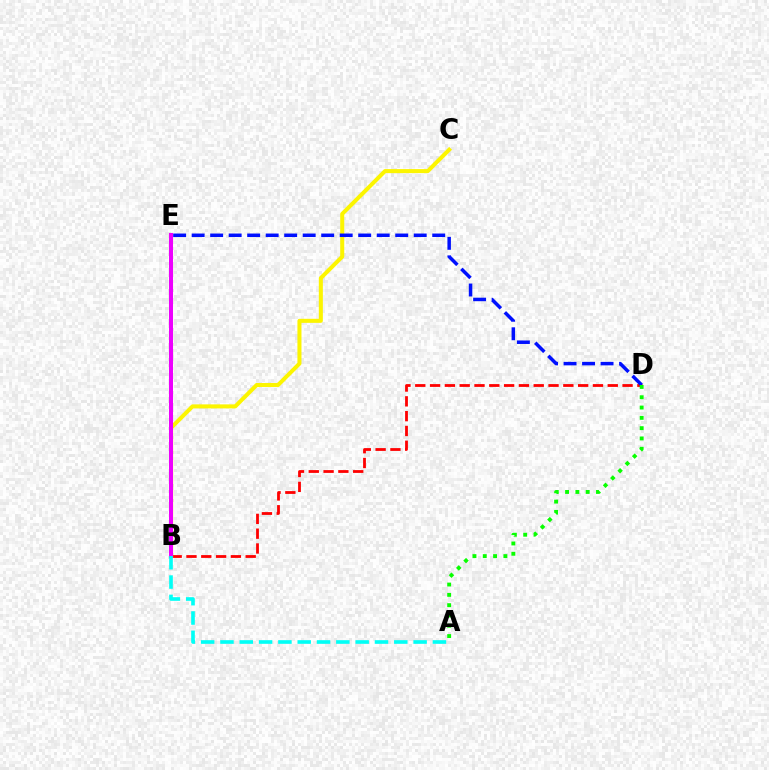{('B', 'D'): [{'color': '#ff0000', 'line_style': 'dashed', 'thickness': 2.01}], ('B', 'C'): [{'color': '#fcf500', 'line_style': 'solid', 'thickness': 2.91}], ('D', 'E'): [{'color': '#0010ff', 'line_style': 'dashed', 'thickness': 2.51}], ('A', 'D'): [{'color': '#08ff00', 'line_style': 'dotted', 'thickness': 2.8}], ('B', 'E'): [{'color': '#ee00ff', 'line_style': 'solid', 'thickness': 2.89}], ('A', 'B'): [{'color': '#00fff6', 'line_style': 'dashed', 'thickness': 2.62}]}